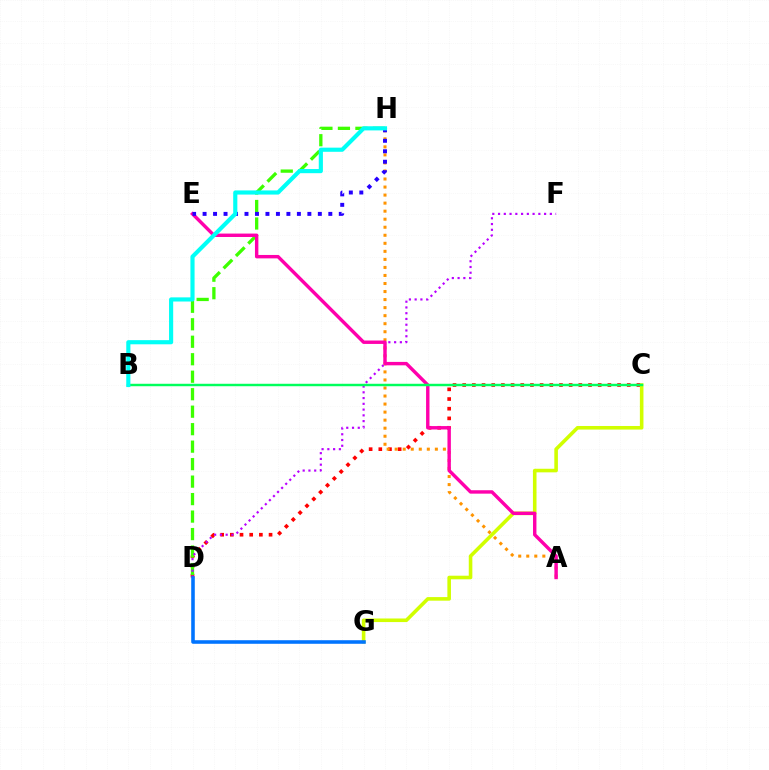{('C', 'D'): [{'color': '#ff0000', 'line_style': 'dotted', 'thickness': 2.63}], ('C', 'G'): [{'color': '#d1ff00', 'line_style': 'solid', 'thickness': 2.58}], ('D', 'H'): [{'color': '#3dff00', 'line_style': 'dashed', 'thickness': 2.38}], ('A', 'H'): [{'color': '#ff9400', 'line_style': 'dotted', 'thickness': 2.18}], ('D', 'F'): [{'color': '#b900ff', 'line_style': 'dotted', 'thickness': 1.56}], ('A', 'E'): [{'color': '#ff00ac', 'line_style': 'solid', 'thickness': 2.46}], ('B', 'C'): [{'color': '#00ff5c', 'line_style': 'solid', 'thickness': 1.76}], ('D', 'G'): [{'color': '#0074ff', 'line_style': 'solid', 'thickness': 2.57}], ('E', 'H'): [{'color': '#2500ff', 'line_style': 'dotted', 'thickness': 2.85}], ('B', 'H'): [{'color': '#00fff6', 'line_style': 'solid', 'thickness': 2.98}]}